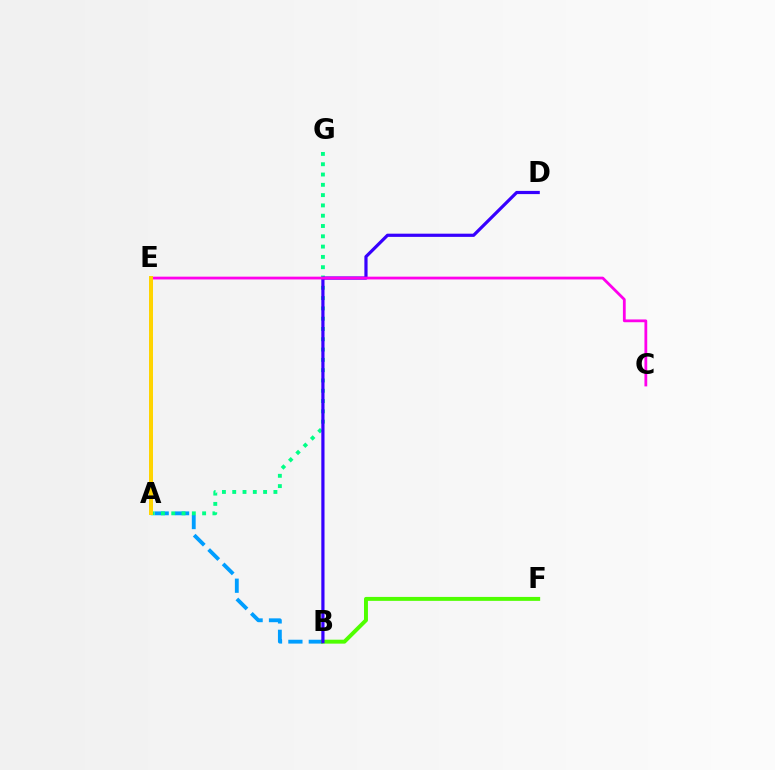{('A', 'B'): [{'color': '#009eff', 'line_style': 'dashed', 'thickness': 2.77}], ('B', 'F'): [{'color': '#4fff00', 'line_style': 'solid', 'thickness': 2.83}], ('A', 'G'): [{'color': '#00ff86', 'line_style': 'dotted', 'thickness': 2.8}], ('A', 'E'): [{'color': '#ff0000', 'line_style': 'dashed', 'thickness': 2.67}, {'color': '#ffd500', 'line_style': 'solid', 'thickness': 2.86}], ('B', 'D'): [{'color': '#3700ff', 'line_style': 'solid', 'thickness': 2.3}], ('C', 'E'): [{'color': '#ff00ed', 'line_style': 'solid', 'thickness': 2.01}]}